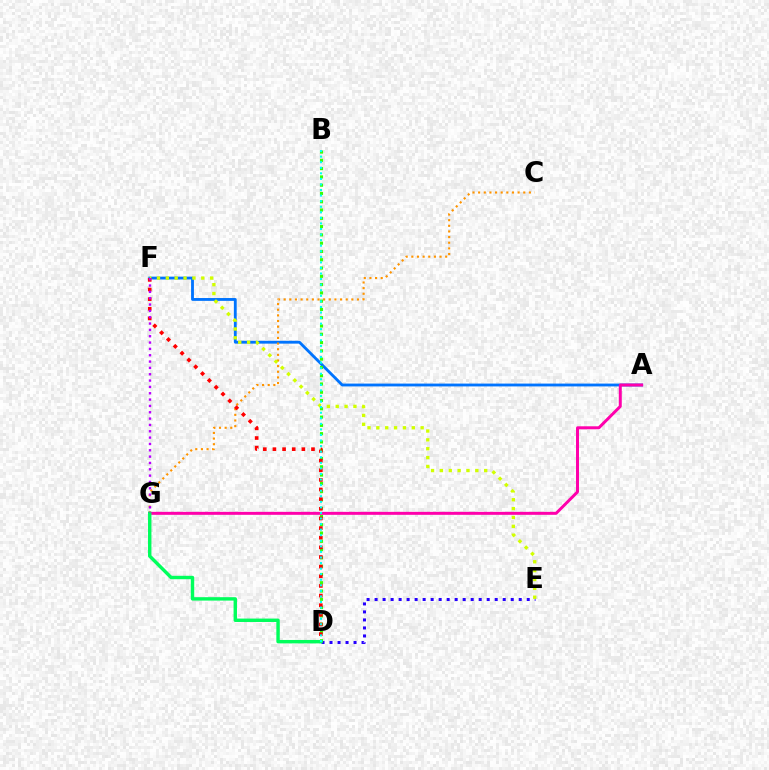{('A', 'F'): [{'color': '#0074ff', 'line_style': 'solid', 'thickness': 2.04}], ('C', 'G'): [{'color': '#ff9400', 'line_style': 'dotted', 'thickness': 1.53}], ('D', 'E'): [{'color': '#2500ff', 'line_style': 'dotted', 'thickness': 2.18}], ('B', 'D'): [{'color': '#3dff00', 'line_style': 'dotted', 'thickness': 2.25}, {'color': '#00fff6', 'line_style': 'dotted', 'thickness': 1.51}], ('D', 'F'): [{'color': '#ff0000', 'line_style': 'dotted', 'thickness': 2.62}], ('A', 'G'): [{'color': '#ff00ac', 'line_style': 'solid', 'thickness': 2.14}], ('D', 'G'): [{'color': '#00ff5c', 'line_style': 'solid', 'thickness': 2.46}], ('E', 'F'): [{'color': '#d1ff00', 'line_style': 'dotted', 'thickness': 2.41}], ('F', 'G'): [{'color': '#b900ff', 'line_style': 'dotted', 'thickness': 1.72}]}